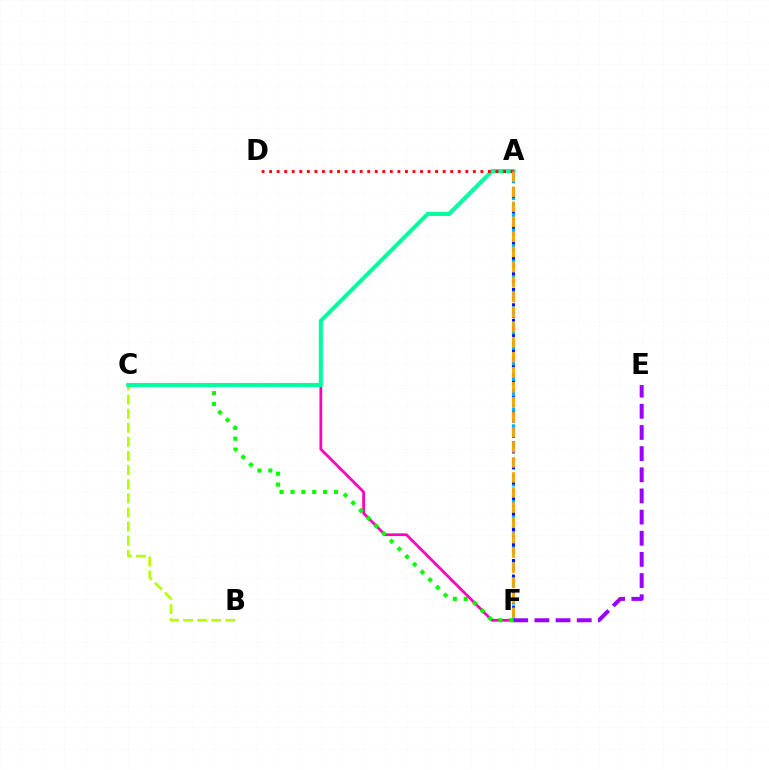{('C', 'F'): [{'color': '#ff00bd', 'line_style': 'solid', 'thickness': 1.98}, {'color': '#08ff00', 'line_style': 'dotted', 'thickness': 2.96}], ('A', 'F'): [{'color': '#00b5ff', 'line_style': 'dashed', 'thickness': 2.29}, {'color': '#0010ff', 'line_style': 'dotted', 'thickness': 2.11}, {'color': '#ffa500', 'line_style': 'dashed', 'thickness': 2.04}], ('B', 'C'): [{'color': '#b3ff00', 'line_style': 'dashed', 'thickness': 1.92}], ('E', 'F'): [{'color': '#9b00ff', 'line_style': 'dashed', 'thickness': 2.87}], ('A', 'C'): [{'color': '#00ff9d', 'line_style': 'solid', 'thickness': 2.94}], ('A', 'D'): [{'color': '#ff0000', 'line_style': 'dotted', 'thickness': 2.05}]}